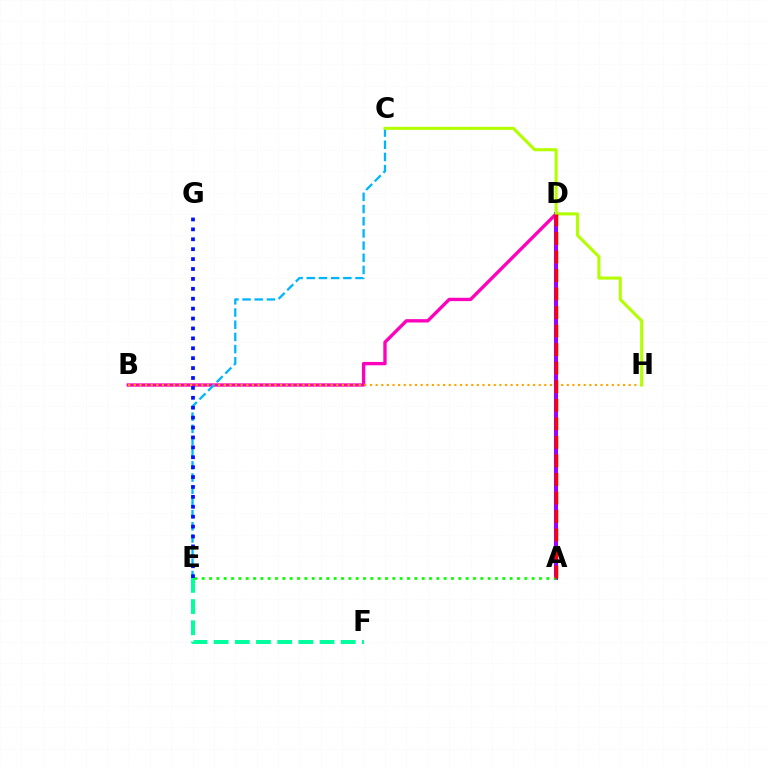{('B', 'D'): [{'color': '#ff00bd', 'line_style': 'solid', 'thickness': 2.41}], ('B', 'H'): [{'color': '#ffa500', 'line_style': 'dotted', 'thickness': 1.53}], ('C', 'E'): [{'color': '#00b5ff', 'line_style': 'dashed', 'thickness': 1.66}], ('E', 'F'): [{'color': '#00ff9d', 'line_style': 'dashed', 'thickness': 2.88}], ('A', 'D'): [{'color': '#9b00ff', 'line_style': 'solid', 'thickness': 2.89}, {'color': '#ff0000', 'line_style': 'dashed', 'thickness': 2.52}], ('A', 'E'): [{'color': '#08ff00', 'line_style': 'dotted', 'thickness': 1.99}], ('C', 'H'): [{'color': '#b3ff00', 'line_style': 'solid', 'thickness': 2.21}], ('E', 'G'): [{'color': '#0010ff', 'line_style': 'dotted', 'thickness': 2.69}]}